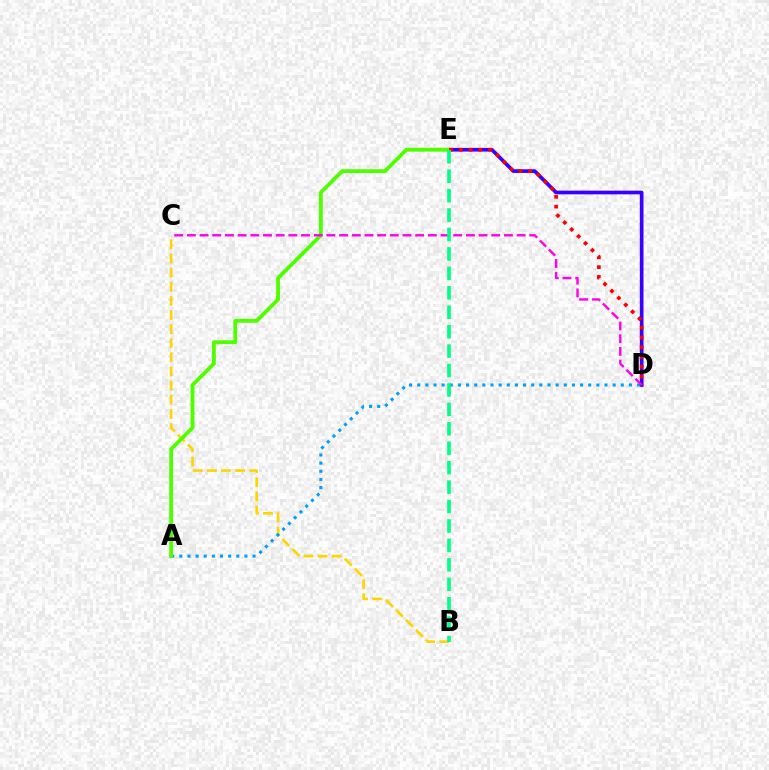{('B', 'C'): [{'color': '#ffd500', 'line_style': 'dashed', 'thickness': 1.92}], ('D', 'E'): [{'color': '#3700ff', 'line_style': 'solid', 'thickness': 2.64}, {'color': '#ff0000', 'line_style': 'dotted', 'thickness': 2.66}], ('A', 'D'): [{'color': '#009eff', 'line_style': 'dotted', 'thickness': 2.21}], ('A', 'E'): [{'color': '#4fff00', 'line_style': 'solid', 'thickness': 2.75}], ('C', 'D'): [{'color': '#ff00ed', 'line_style': 'dashed', 'thickness': 1.72}], ('B', 'E'): [{'color': '#00ff86', 'line_style': 'dashed', 'thickness': 2.64}]}